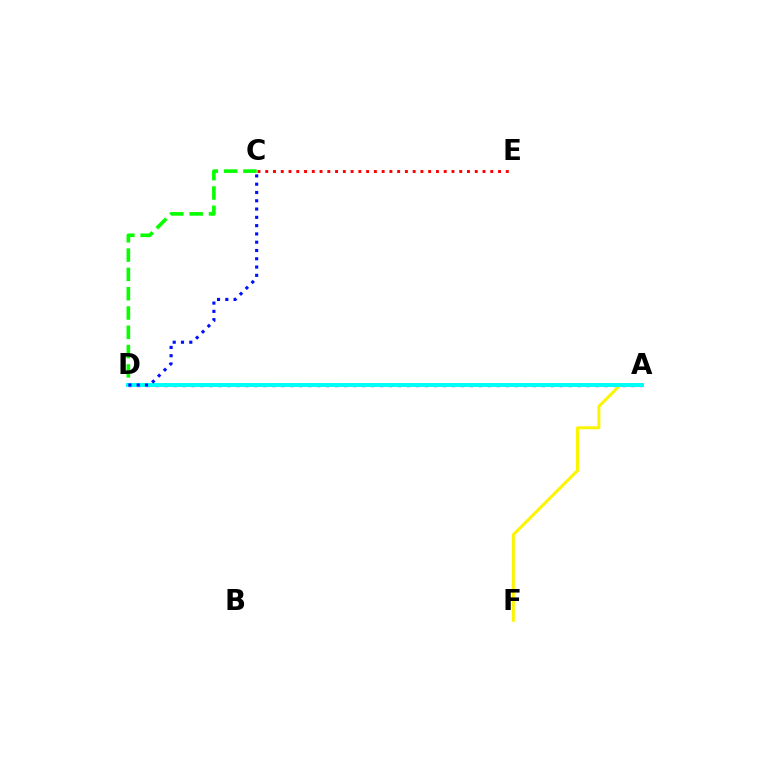{('C', 'E'): [{'color': '#ff0000', 'line_style': 'dotted', 'thickness': 2.11}], ('A', 'D'): [{'color': '#ee00ff', 'line_style': 'dotted', 'thickness': 2.44}, {'color': '#00fff6', 'line_style': 'solid', 'thickness': 2.84}], ('C', 'D'): [{'color': '#08ff00', 'line_style': 'dashed', 'thickness': 2.62}, {'color': '#0010ff', 'line_style': 'dotted', 'thickness': 2.25}], ('A', 'F'): [{'color': '#fcf500', 'line_style': 'solid', 'thickness': 2.16}]}